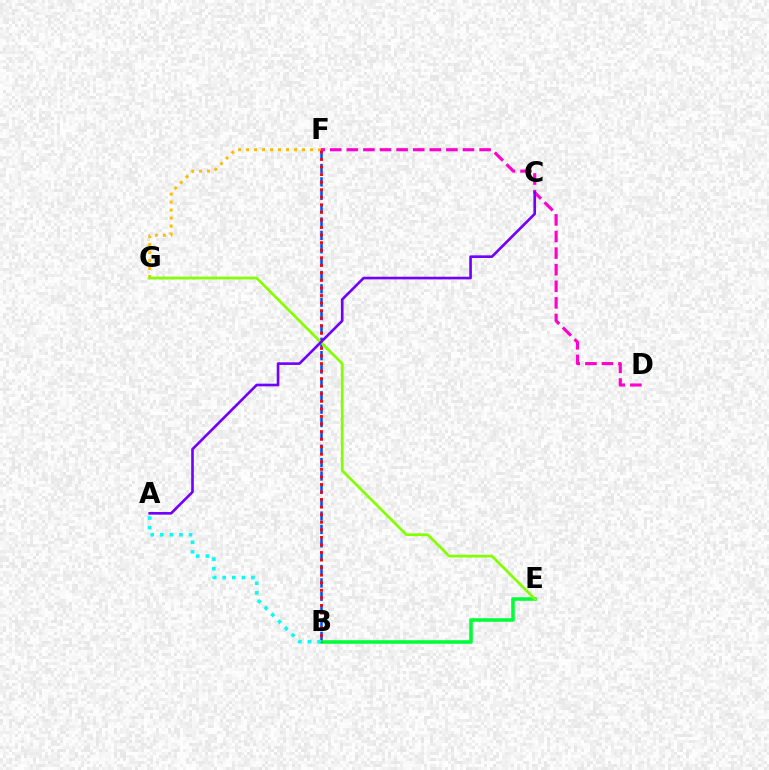{('B', 'F'): [{'color': '#004bff', 'line_style': 'dashed', 'thickness': 1.82}, {'color': '#ff0000', 'line_style': 'dotted', 'thickness': 2.05}], ('F', 'G'): [{'color': '#ffbd00', 'line_style': 'dotted', 'thickness': 2.17}], ('B', 'E'): [{'color': '#00ff39', 'line_style': 'solid', 'thickness': 2.57}], ('A', 'B'): [{'color': '#00fff6', 'line_style': 'dotted', 'thickness': 2.6}], ('E', 'G'): [{'color': '#84ff00', 'line_style': 'solid', 'thickness': 1.98}], ('D', 'F'): [{'color': '#ff00cf', 'line_style': 'dashed', 'thickness': 2.25}], ('A', 'C'): [{'color': '#7200ff', 'line_style': 'solid', 'thickness': 1.9}]}